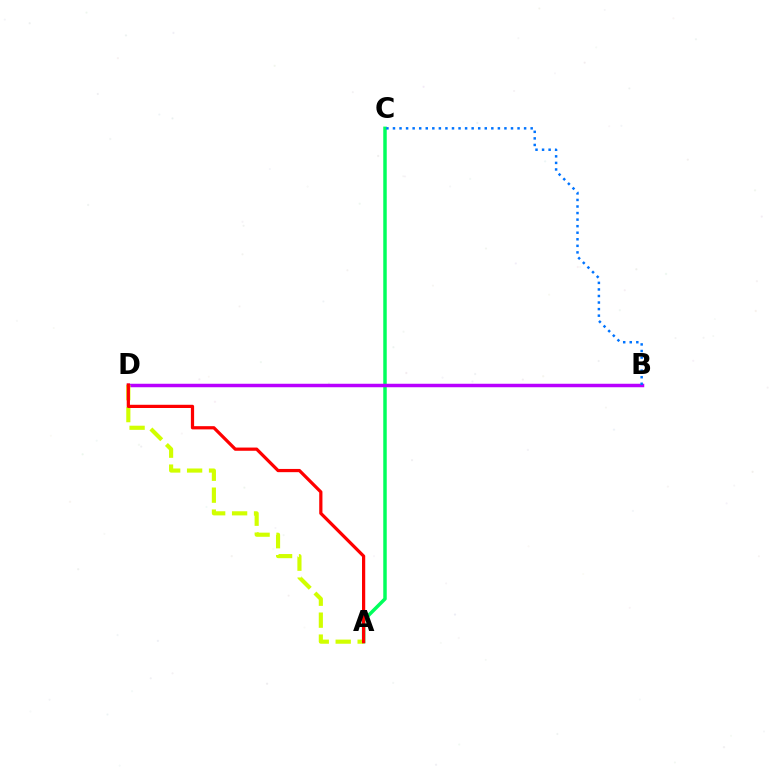{('A', 'C'): [{'color': '#00ff5c', 'line_style': 'solid', 'thickness': 2.5}], ('B', 'D'): [{'color': '#b900ff', 'line_style': 'solid', 'thickness': 2.51}], ('B', 'C'): [{'color': '#0074ff', 'line_style': 'dotted', 'thickness': 1.78}], ('A', 'D'): [{'color': '#d1ff00', 'line_style': 'dashed', 'thickness': 2.98}, {'color': '#ff0000', 'line_style': 'solid', 'thickness': 2.32}]}